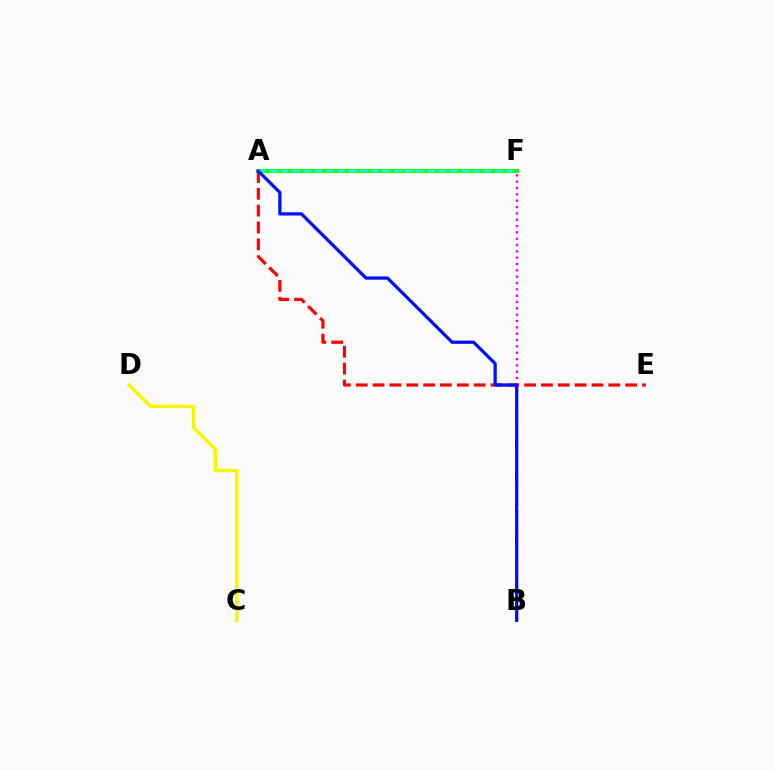{('A', 'F'): [{'color': '#08ff00', 'line_style': 'solid', 'thickness': 2.78}, {'color': '#00fff6', 'line_style': 'dashed', 'thickness': 1.53}], ('C', 'D'): [{'color': '#fcf500', 'line_style': 'solid', 'thickness': 2.51}], ('A', 'E'): [{'color': '#ff0000', 'line_style': 'dashed', 'thickness': 2.29}], ('B', 'F'): [{'color': '#ee00ff', 'line_style': 'dotted', 'thickness': 1.72}], ('A', 'B'): [{'color': '#0010ff', 'line_style': 'solid', 'thickness': 2.34}]}